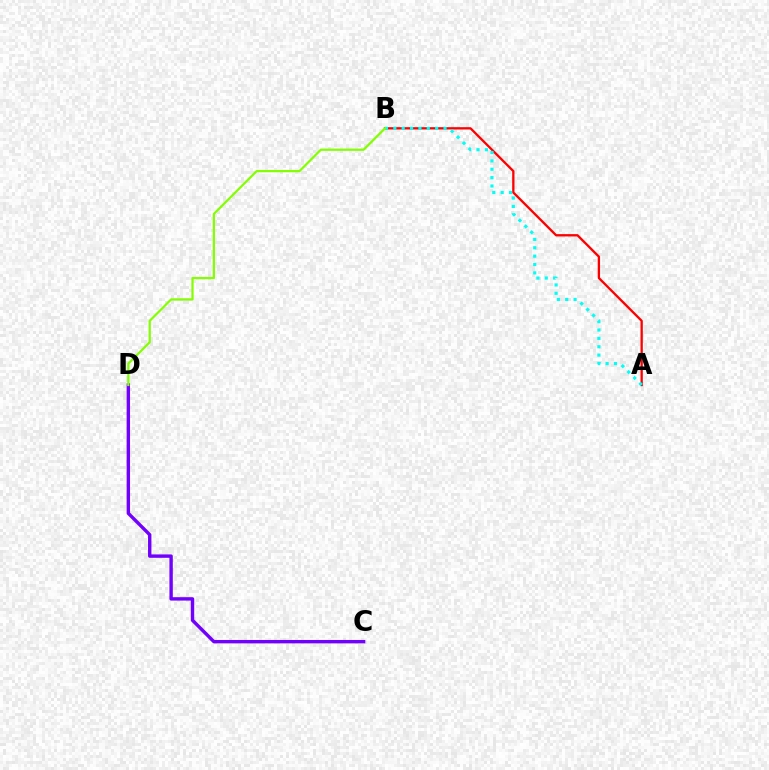{('A', 'B'): [{'color': '#ff0000', 'line_style': 'solid', 'thickness': 1.66}, {'color': '#00fff6', 'line_style': 'dotted', 'thickness': 2.27}], ('C', 'D'): [{'color': '#7200ff', 'line_style': 'solid', 'thickness': 2.44}], ('B', 'D'): [{'color': '#84ff00', 'line_style': 'solid', 'thickness': 1.6}]}